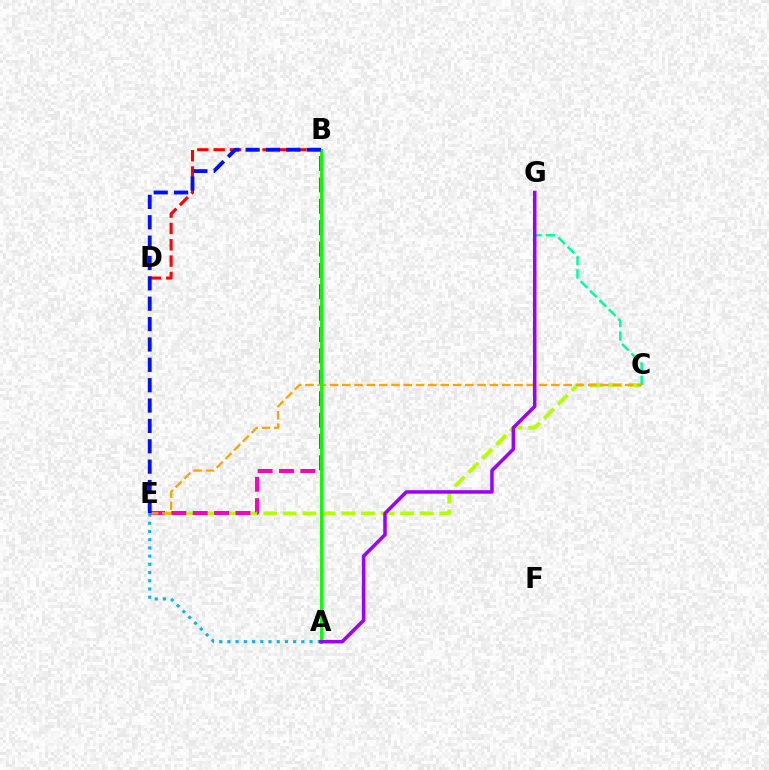{('B', 'D'): [{'color': '#ff0000', 'line_style': 'dashed', 'thickness': 2.22}], ('C', 'E'): [{'color': '#b3ff00', 'line_style': 'dashed', 'thickness': 2.66}, {'color': '#ffa500', 'line_style': 'dashed', 'thickness': 1.67}], ('C', 'G'): [{'color': '#00ff9d', 'line_style': 'dashed', 'thickness': 1.81}], ('B', 'E'): [{'color': '#ff00bd', 'line_style': 'dashed', 'thickness': 2.9}, {'color': '#0010ff', 'line_style': 'dashed', 'thickness': 2.77}], ('A', 'E'): [{'color': '#00b5ff', 'line_style': 'dotted', 'thickness': 2.23}], ('A', 'B'): [{'color': '#08ff00', 'line_style': 'solid', 'thickness': 2.11}], ('A', 'G'): [{'color': '#9b00ff', 'line_style': 'solid', 'thickness': 2.53}]}